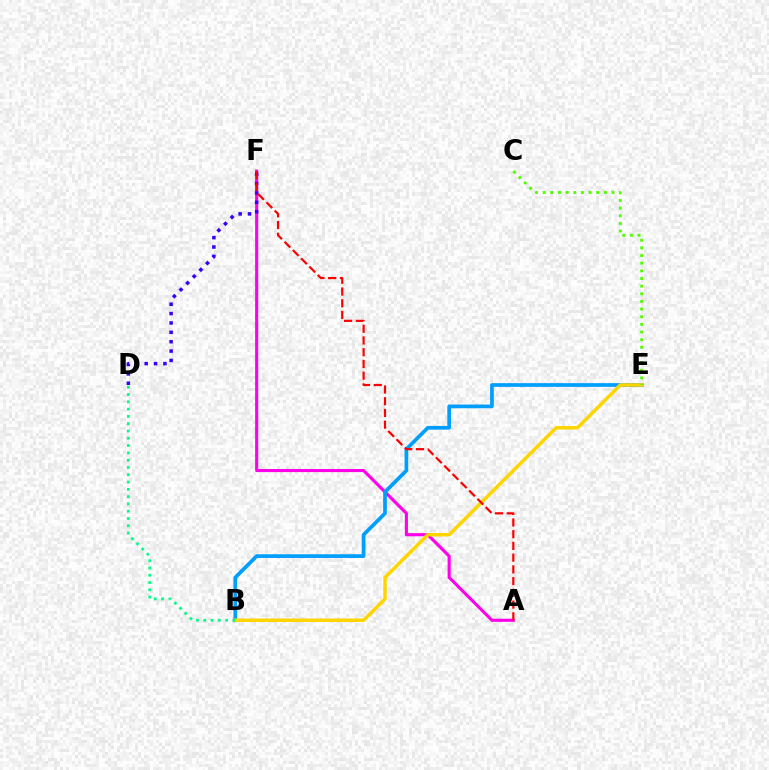{('A', 'F'): [{'color': '#ff00ed', 'line_style': 'solid', 'thickness': 2.23}, {'color': '#ff0000', 'line_style': 'dashed', 'thickness': 1.59}], ('B', 'E'): [{'color': '#009eff', 'line_style': 'solid', 'thickness': 2.66}, {'color': '#ffd500', 'line_style': 'solid', 'thickness': 2.51}], ('C', 'E'): [{'color': '#4fff00', 'line_style': 'dotted', 'thickness': 2.08}], ('D', 'F'): [{'color': '#3700ff', 'line_style': 'dotted', 'thickness': 2.55}], ('B', 'D'): [{'color': '#00ff86', 'line_style': 'dotted', 'thickness': 1.98}]}